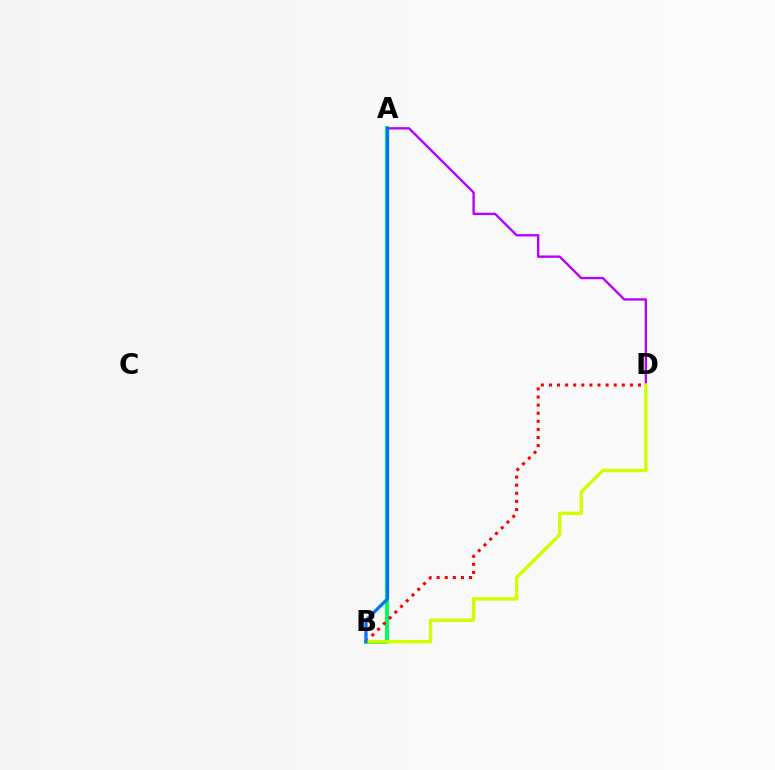{('A', 'D'): [{'color': '#b900ff', 'line_style': 'solid', 'thickness': 1.7}], ('A', 'B'): [{'color': '#00ff5c', 'line_style': 'solid', 'thickness': 2.86}, {'color': '#0074ff', 'line_style': 'solid', 'thickness': 2.34}], ('B', 'D'): [{'color': '#ff0000', 'line_style': 'dotted', 'thickness': 2.2}, {'color': '#d1ff00', 'line_style': 'solid', 'thickness': 2.44}]}